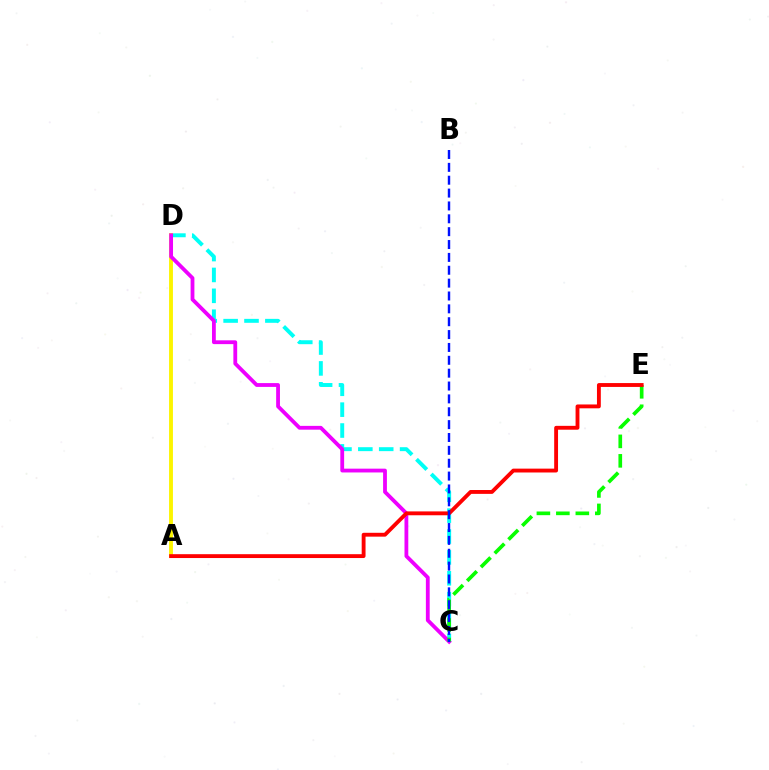{('C', 'D'): [{'color': '#00fff6', 'line_style': 'dashed', 'thickness': 2.84}, {'color': '#ee00ff', 'line_style': 'solid', 'thickness': 2.74}], ('A', 'D'): [{'color': '#fcf500', 'line_style': 'solid', 'thickness': 2.79}], ('C', 'E'): [{'color': '#08ff00', 'line_style': 'dashed', 'thickness': 2.65}], ('A', 'E'): [{'color': '#ff0000', 'line_style': 'solid', 'thickness': 2.78}], ('B', 'C'): [{'color': '#0010ff', 'line_style': 'dashed', 'thickness': 1.75}]}